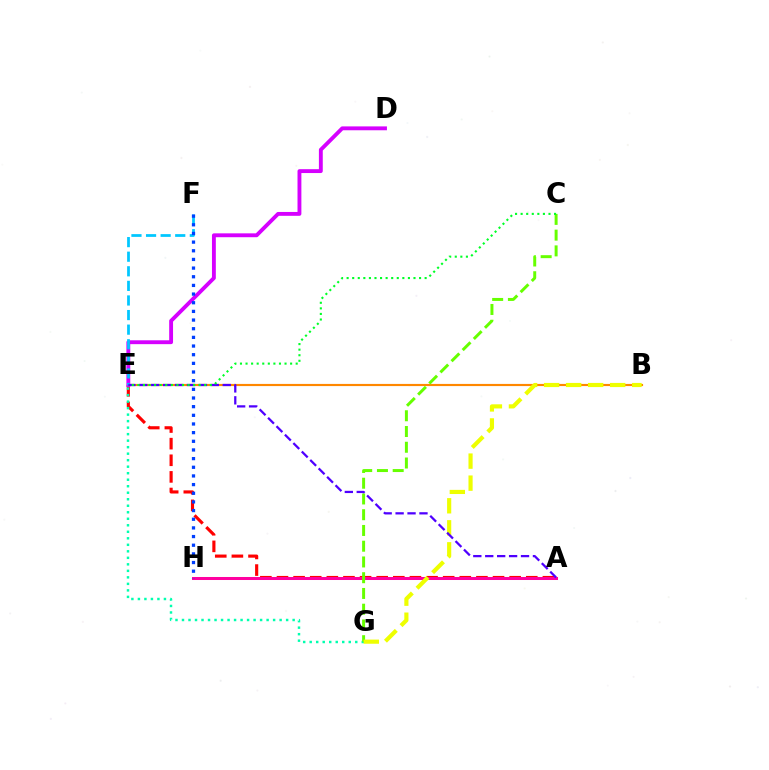{('A', 'E'): [{'color': '#ff0000', 'line_style': 'dashed', 'thickness': 2.26}, {'color': '#4f00ff', 'line_style': 'dashed', 'thickness': 1.62}], ('B', 'E'): [{'color': '#ff8800', 'line_style': 'solid', 'thickness': 1.55}], ('D', 'E'): [{'color': '#d600ff', 'line_style': 'solid', 'thickness': 2.78}], ('A', 'H'): [{'color': '#ff00a0', 'line_style': 'solid', 'thickness': 2.17}], ('E', 'G'): [{'color': '#00ffaf', 'line_style': 'dotted', 'thickness': 1.77}], ('C', 'G'): [{'color': '#66ff00', 'line_style': 'dashed', 'thickness': 2.14}], ('E', 'F'): [{'color': '#00c7ff', 'line_style': 'dashed', 'thickness': 1.98}], ('F', 'H'): [{'color': '#003fff', 'line_style': 'dotted', 'thickness': 2.35}], ('B', 'G'): [{'color': '#eeff00', 'line_style': 'dashed', 'thickness': 2.99}], ('C', 'E'): [{'color': '#00ff27', 'line_style': 'dotted', 'thickness': 1.51}]}